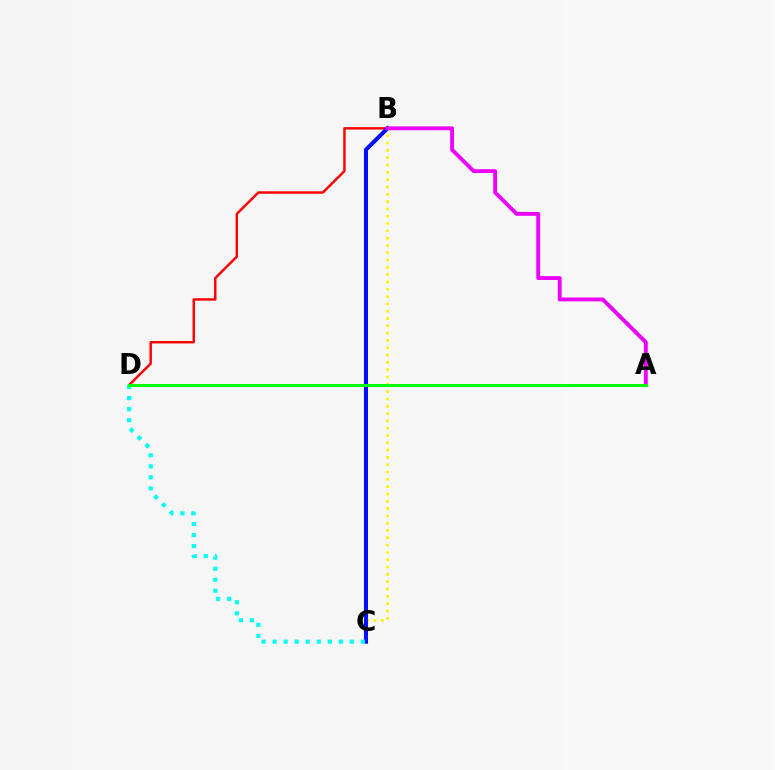{('B', 'C'): [{'color': '#fcf500', 'line_style': 'dotted', 'thickness': 1.99}, {'color': '#0010ff', 'line_style': 'solid', 'thickness': 2.92}], ('B', 'D'): [{'color': '#ff0000', 'line_style': 'solid', 'thickness': 1.75}], ('C', 'D'): [{'color': '#00fff6', 'line_style': 'dotted', 'thickness': 3.0}], ('A', 'B'): [{'color': '#ee00ff', 'line_style': 'solid', 'thickness': 2.77}], ('A', 'D'): [{'color': '#08ff00', 'line_style': 'solid', 'thickness': 2.17}]}